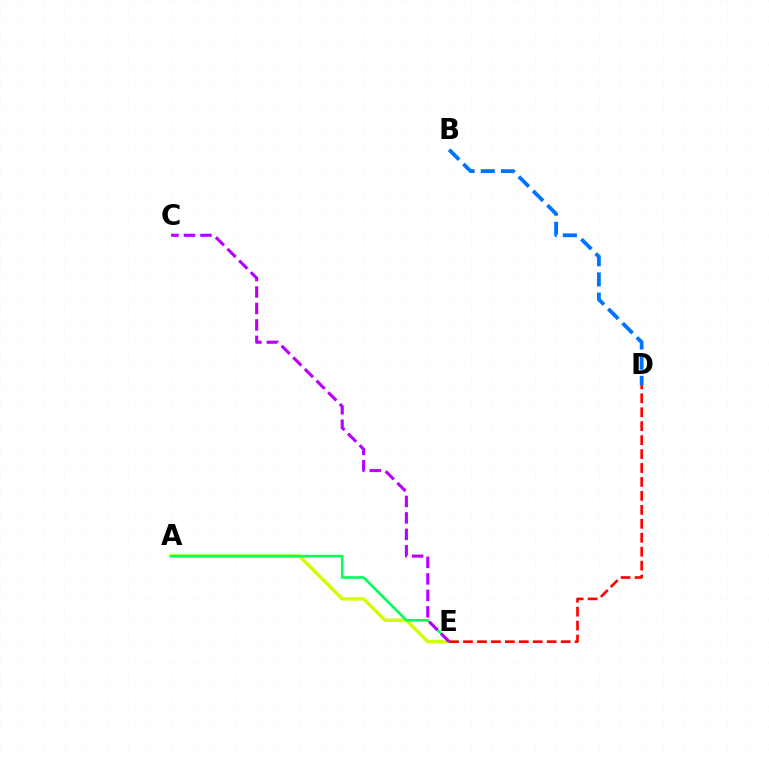{('B', 'D'): [{'color': '#0074ff', 'line_style': 'dashed', 'thickness': 2.74}], ('A', 'E'): [{'color': '#d1ff00', 'line_style': 'solid', 'thickness': 2.47}, {'color': '#00ff5c', 'line_style': 'solid', 'thickness': 1.87}], ('D', 'E'): [{'color': '#ff0000', 'line_style': 'dashed', 'thickness': 1.9}], ('C', 'E'): [{'color': '#b900ff', 'line_style': 'dashed', 'thickness': 2.24}]}